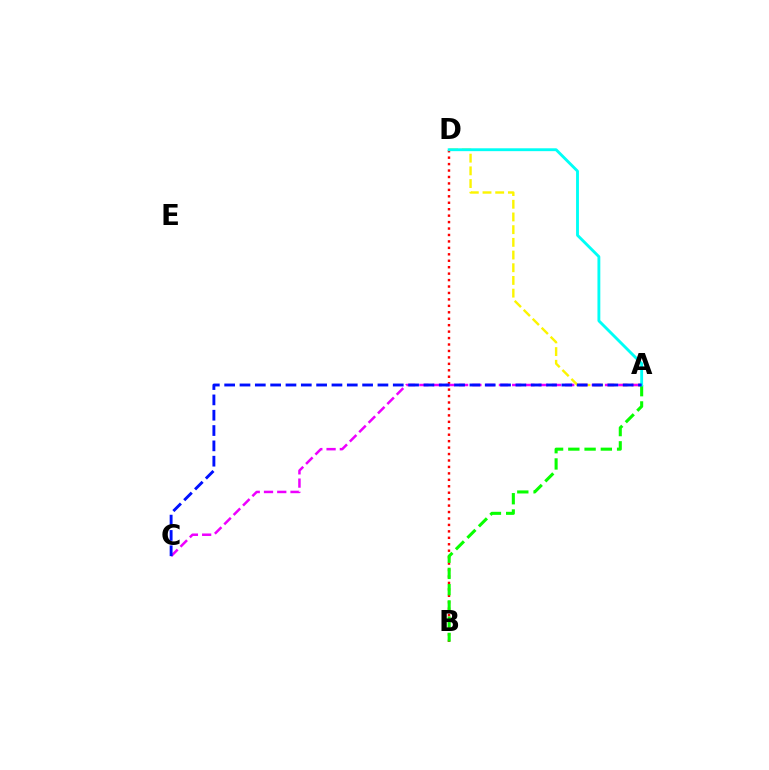{('B', 'D'): [{'color': '#ff0000', 'line_style': 'dotted', 'thickness': 1.75}], ('A', 'B'): [{'color': '#08ff00', 'line_style': 'dashed', 'thickness': 2.21}], ('A', 'D'): [{'color': '#fcf500', 'line_style': 'dashed', 'thickness': 1.72}, {'color': '#00fff6', 'line_style': 'solid', 'thickness': 2.06}], ('A', 'C'): [{'color': '#ee00ff', 'line_style': 'dashed', 'thickness': 1.8}, {'color': '#0010ff', 'line_style': 'dashed', 'thickness': 2.08}]}